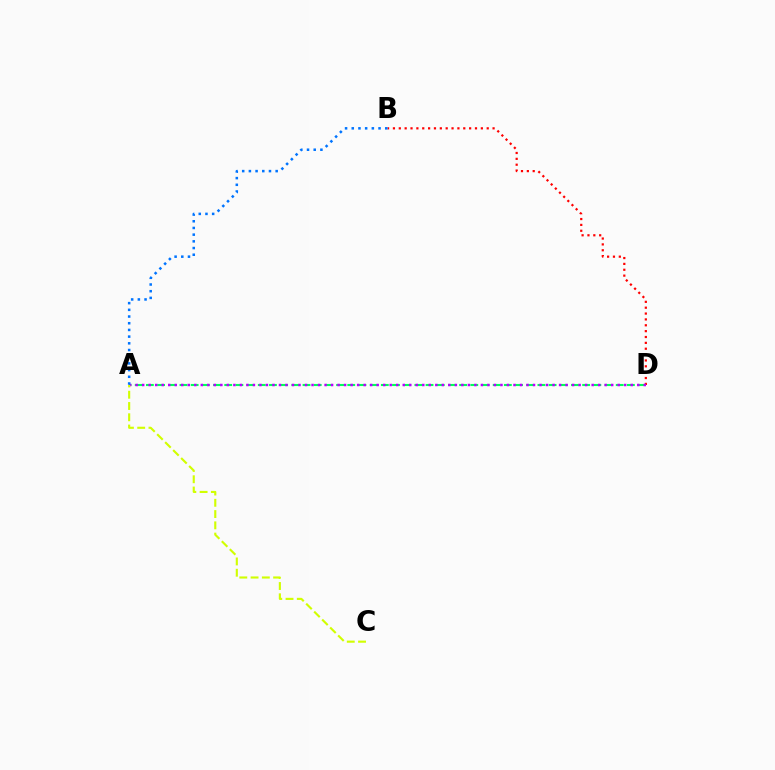{('B', 'D'): [{'color': '#ff0000', 'line_style': 'dotted', 'thickness': 1.59}], ('A', 'D'): [{'color': '#00ff5c', 'line_style': 'dashed', 'thickness': 1.52}, {'color': '#b900ff', 'line_style': 'dotted', 'thickness': 1.77}], ('A', 'C'): [{'color': '#d1ff00', 'line_style': 'dashed', 'thickness': 1.53}], ('A', 'B'): [{'color': '#0074ff', 'line_style': 'dotted', 'thickness': 1.82}]}